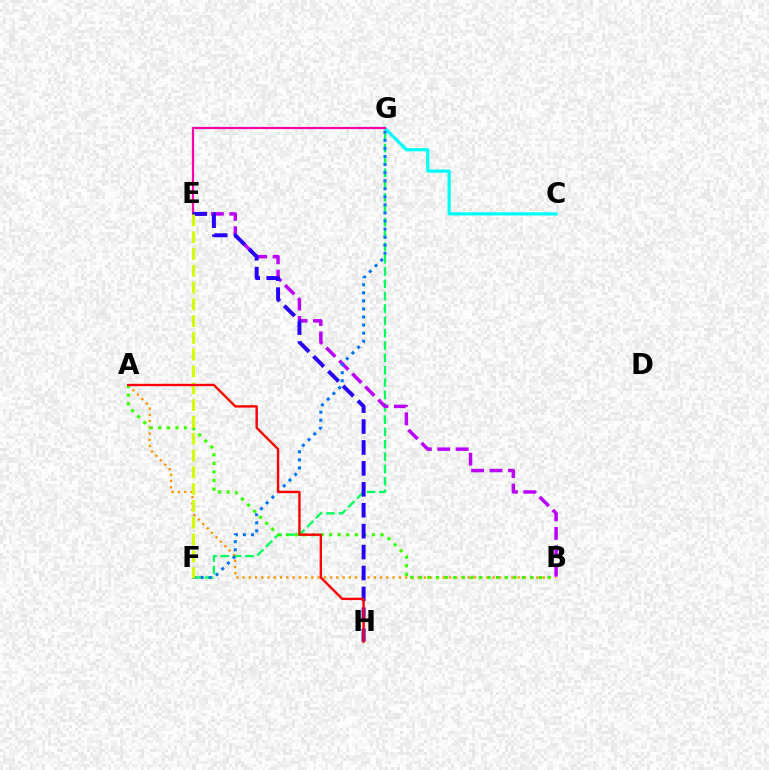{('C', 'G'): [{'color': '#00fff6', 'line_style': 'solid', 'thickness': 2.31}], ('F', 'G'): [{'color': '#00ff5c', 'line_style': 'dashed', 'thickness': 1.68}, {'color': '#0074ff', 'line_style': 'dotted', 'thickness': 2.19}], ('A', 'B'): [{'color': '#ff9400', 'line_style': 'dotted', 'thickness': 1.7}, {'color': '#3dff00', 'line_style': 'dotted', 'thickness': 2.33}], ('B', 'E'): [{'color': '#b900ff', 'line_style': 'dashed', 'thickness': 2.5}], ('E', 'G'): [{'color': '#ff00ac', 'line_style': 'solid', 'thickness': 1.58}], ('E', 'H'): [{'color': '#2500ff', 'line_style': 'dashed', 'thickness': 2.84}], ('E', 'F'): [{'color': '#d1ff00', 'line_style': 'dashed', 'thickness': 2.28}], ('A', 'H'): [{'color': '#ff0000', 'line_style': 'solid', 'thickness': 1.72}]}